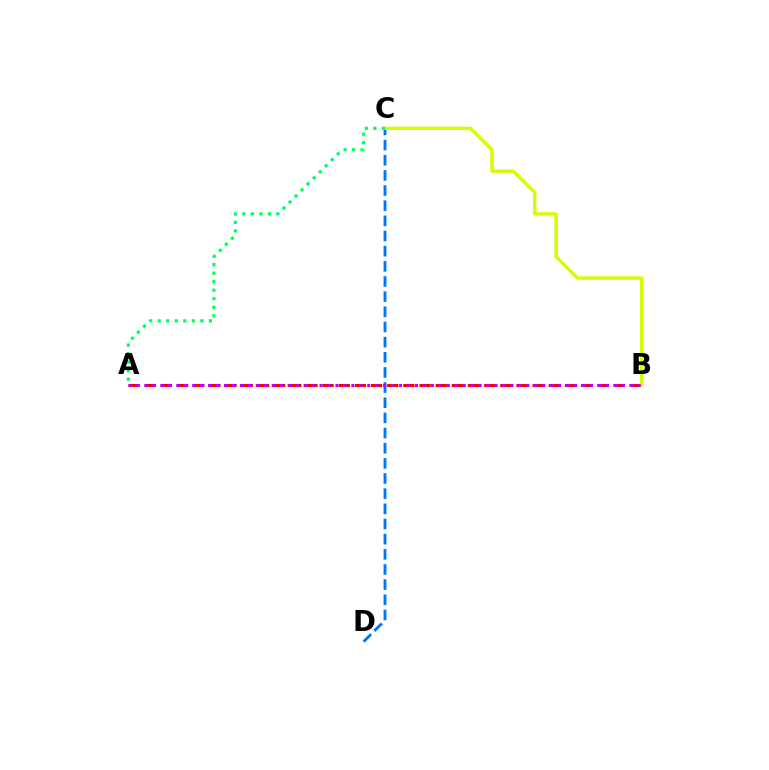{('C', 'D'): [{'color': '#0074ff', 'line_style': 'dashed', 'thickness': 2.06}], ('A', 'B'): [{'color': '#ff0000', 'line_style': 'dashed', 'thickness': 2.2}, {'color': '#b900ff', 'line_style': 'dotted', 'thickness': 2.16}], ('B', 'C'): [{'color': '#d1ff00', 'line_style': 'solid', 'thickness': 2.44}], ('A', 'C'): [{'color': '#00ff5c', 'line_style': 'dotted', 'thickness': 2.32}]}